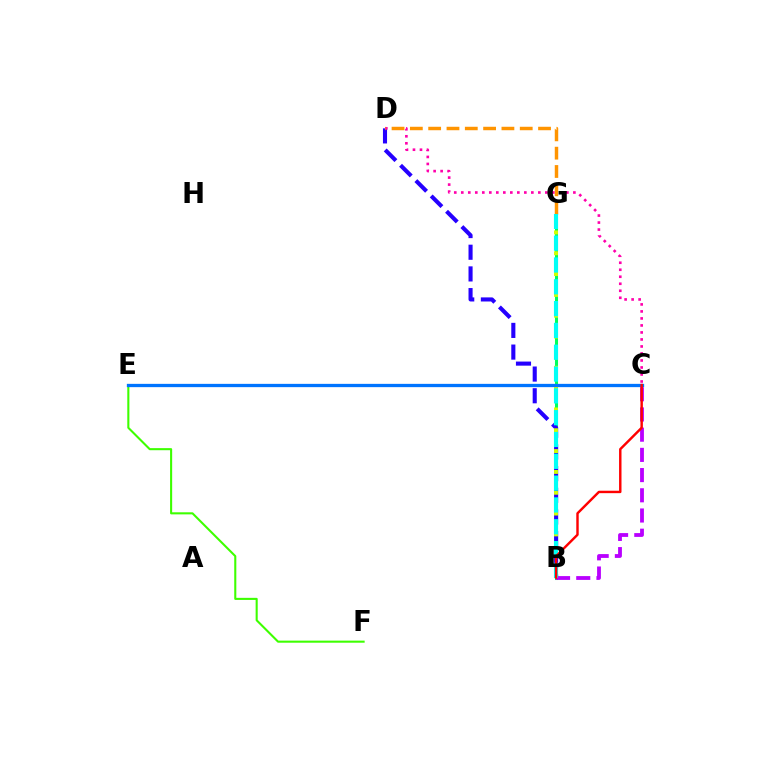{('B', 'G'): [{'color': '#00ff5c', 'line_style': 'solid', 'thickness': 2.19}, {'color': '#d1ff00', 'line_style': 'dotted', 'thickness': 2.83}, {'color': '#00fff6', 'line_style': 'dashed', 'thickness': 2.96}], ('B', 'D'): [{'color': '#2500ff', 'line_style': 'dashed', 'thickness': 2.95}], ('E', 'F'): [{'color': '#3dff00', 'line_style': 'solid', 'thickness': 1.5}], ('C', 'D'): [{'color': '#ff00ac', 'line_style': 'dotted', 'thickness': 1.9}], ('C', 'E'): [{'color': '#0074ff', 'line_style': 'solid', 'thickness': 2.37}], ('D', 'G'): [{'color': '#ff9400', 'line_style': 'dashed', 'thickness': 2.49}], ('B', 'C'): [{'color': '#b900ff', 'line_style': 'dashed', 'thickness': 2.75}, {'color': '#ff0000', 'line_style': 'solid', 'thickness': 1.75}]}